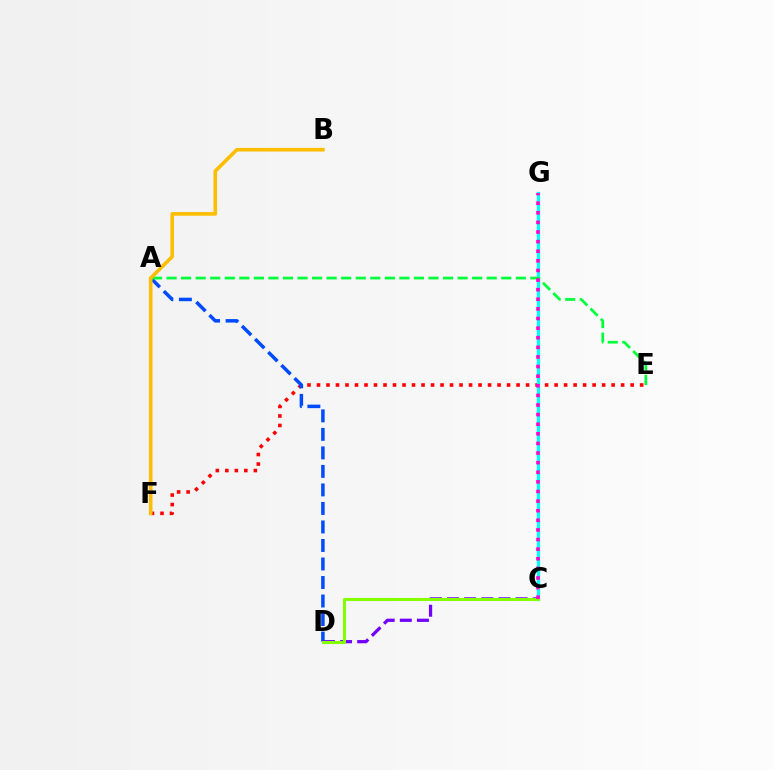{('E', 'F'): [{'color': '#ff0000', 'line_style': 'dotted', 'thickness': 2.58}], ('A', 'D'): [{'color': '#004bff', 'line_style': 'dashed', 'thickness': 2.52}], ('C', 'D'): [{'color': '#7200ff', 'line_style': 'dashed', 'thickness': 2.33}, {'color': '#84ff00', 'line_style': 'solid', 'thickness': 2.21}], ('C', 'G'): [{'color': '#00fff6', 'line_style': 'solid', 'thickness': 2.34}, {'color': '#ff00cf', 'line_style': 'dotted', 'thickness': 2.61}], ('A', 'E'): [{'color': '#00ff39', 'line_style': 'dashed', 'thickness': 1.98}], ('B', 'F'): [{'color': '#ffbd00', 'line_style': 'solid', 'thickness': 2.59}]}